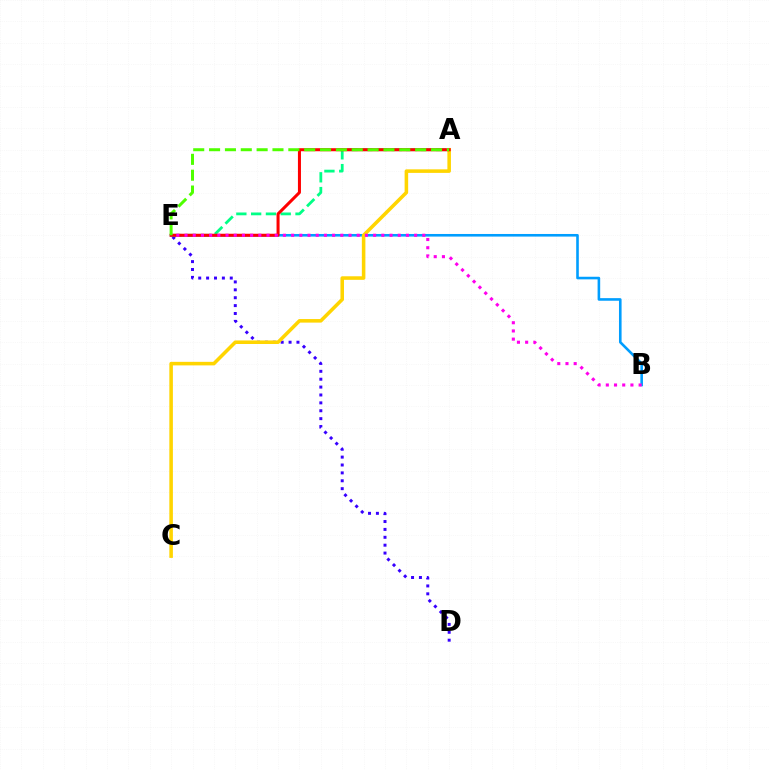{('D', 'E'): [{'color': '#3700ff', 'line_style': 'dotted', 'thickness': 2.14}], ('A', 'E'): [{'color': '#00ff86', 'line_style': 'dashed', 'thickness': 2.01}, {'color': '#ff0000', 'line_style': 'solid', 'thickness': 2.18}, {'color': '#4fff00', 'line_style': 'dashed', 'thickness': 2.15}], ('B', 'E'): [{'color': '#009eff', 'line_style': 'solid', 'thickness': 1.87}, {'color': '#ff00ed', 'line_style': 'dotted', 'thickness': 2.23}], ('A', 'C'): [{'color': '#ffd500', 'line_style': 'solid', 'thickness': 2.56}]}